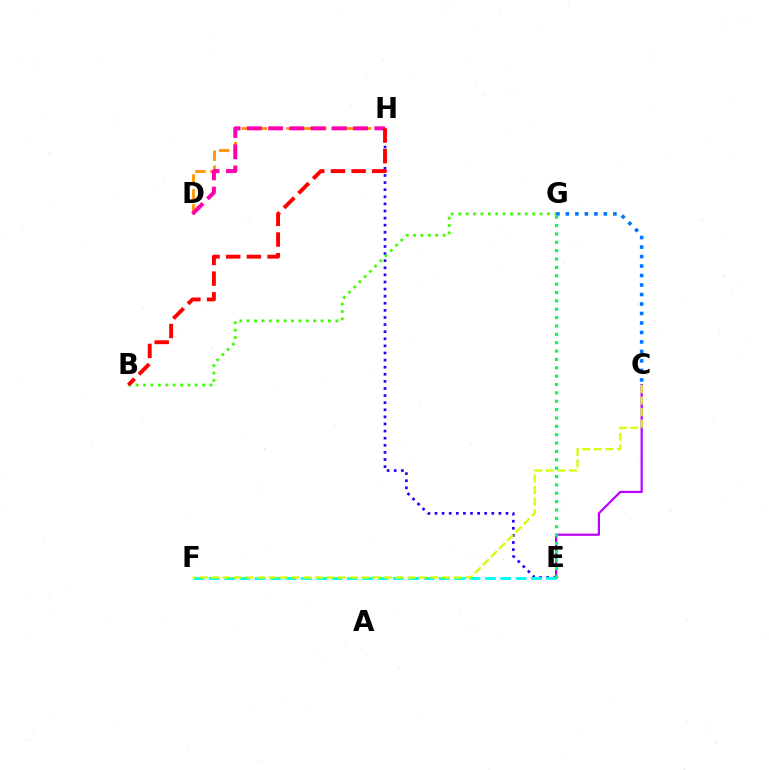{('E', 'H'): [{'color': '#2500ff', 'line_style': 'dotted', 'thickness': 1.93}], ('C', 'G'): [{'color': '#0074ff', 'line_style': 'dotted', 'thickness': 2.58}], ('C', 'E'): [{'color': '#b900ff', 'line_style': 'solid', 'thickness': 1.59}], ('D', 'H'): [{'color': '#ff9400', 'line_style': 'dashed', 'thickness': 2.03}, {'color': '#ff00ac', 'line_style': 'dashed', 'thickness': 2.89}], ('B', 'G'): [{'color': '#3dff00', 'line_style': 'dotted', 'thickness': 2.01}], ('E', 'F'): [{'color': '#00fff6', 'line_style': 'dashed', 'thickness': 2.08}], ('B', 'H'): [{'color': '#ff0000', 'line_style': 'dashed', 'thickness': 2.81}], ('C', 'F'): [{'color': '#d1ff00', 'line_style': 'dashed', 'thickness': 1.57}], ('E', 'G'): [{'color': '#00ff5c', 'line_style': 'dotted', 'thickness': 2.27}]}